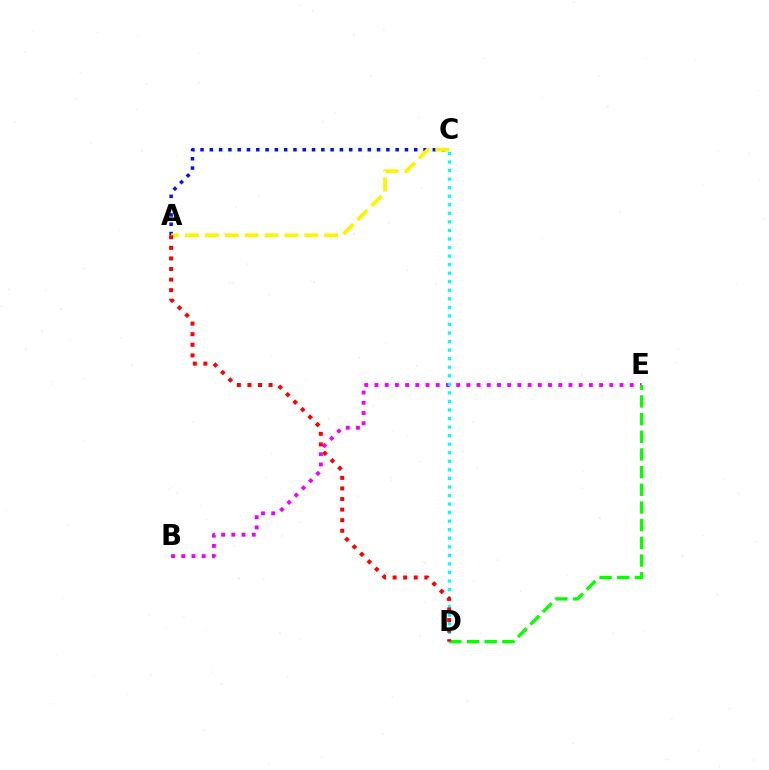{('A', 'C'): [{'color': '#0010ff', 'line_style': 'dotted', 'thickness': 2.52}, {'color': '#fcf500', 'line_style': 'dashed', 'thickness': 2.7}], ('B', 'E'): [{'color': '#ee00ff', 'line_style': 'dotted', 'thickness': 2.77}], ('D', 'E'): [{'color': '#08ff00', 'line_style': 'dashed', 'thickness': 2.4}], ('C', 'D'): [{'color': '#00fff6', 'line_style': 'dotted', 'thickness': 2.32}], ('A', 'D'): [{'color': '#ff0000', 'line_style': 'dotted', 'thickness': 2.87}]}